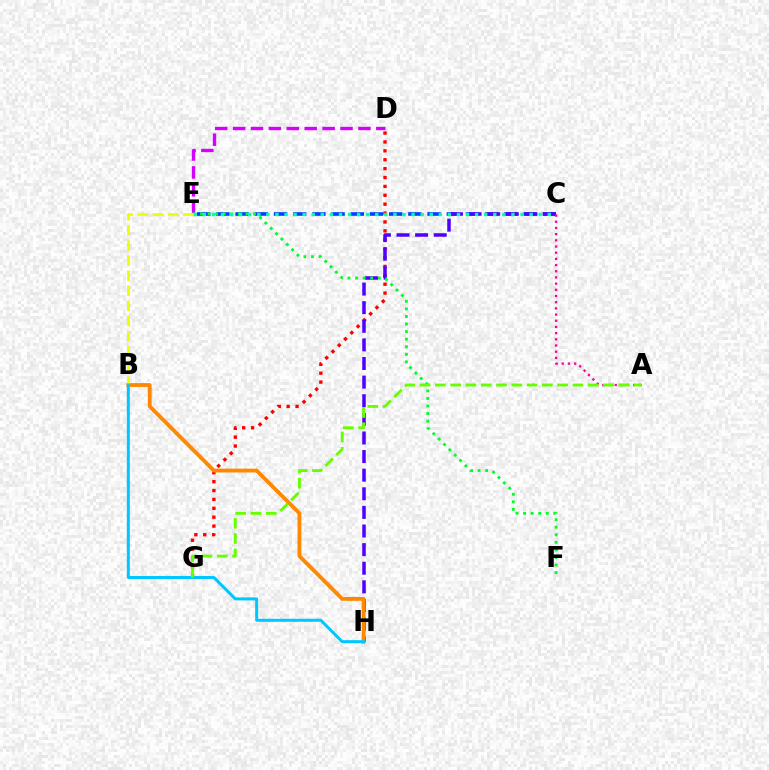{('D', 'G'): [{'color': '#ff0000', 'line_style': 'dotted', 'thickness': 2.42}], ('D', 'E'): [{'color': '#d600ff', 'line_style': 'dashed', 'thickness': 2.43}], ('C', 'E'): [{'color': '#003fff', 'line_style': 'dashed', 'thickness': 2.61}, {'color': '#00ffaf', 'line_style': 'dotted', 'thickness': 2.47}], ('C', 'H'): [{'color': '#4f00ff', 'line_style': 'dashed', 'thickness': 2.53}], ('E', 'F'): [{'color': '#00ff27', 'line_style': 'dotted', 'thickness': 2.06}], ('B', 'H'): [{'color': '#ff8800', 'line_style': 'solid', 'thickness': 2.76}, {'color': '#00c7ff', 'line_style': 'solid', 'thickness': 2.16}], ('A', 'C'): [{'color': '#ff00a0', 'line_style': 'dotted', 'thickness': 1.68}], ('B', 'E'): [{'color': '#eeff00', 'line_style': 'dashed', 'thickness': 2.05}], ('A', 'G'): [{'color': '#66ff00', 'line_style': 'dashed', 'thickness': 2.08}]}